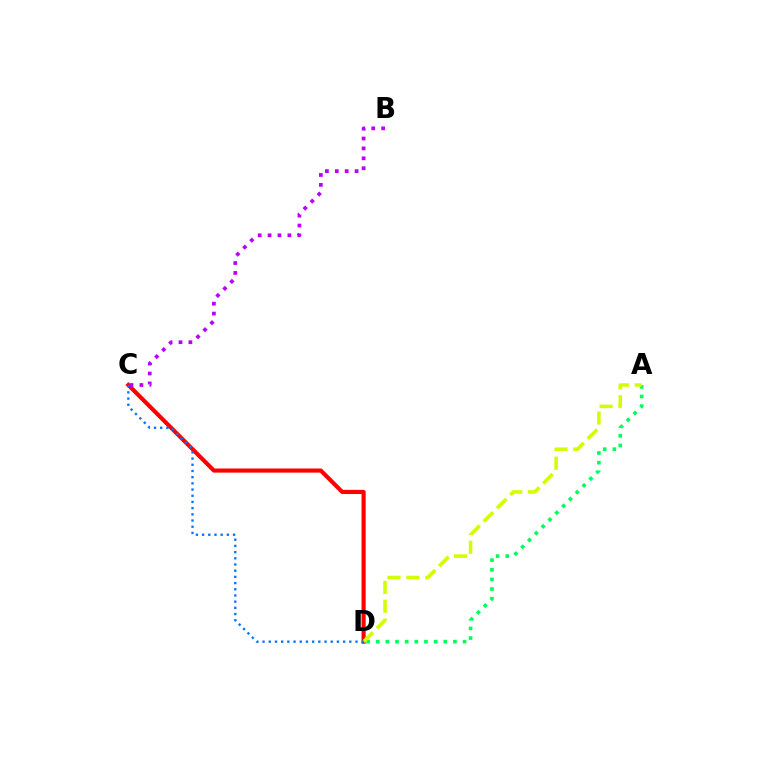{('C', 'D'): [{'color': '#ff0000', 'line_style': 'solid', 'thickness': 2.97}, {'color': '#0074ff', 'line_style': 'dotted', 'thickness': 1.68}], ('A', 'D'): [{'color': '#00ff5c', 'line_style': 'dotted', 'thickness': 2.62}, {'color': '#d1ff00', 'line_style': 'dashed', 'thickness': 2.56}], ('B', 'C'): [{'color': '#b900ff', 'line_style': 'dotted', 'thickness': 2.69}]}